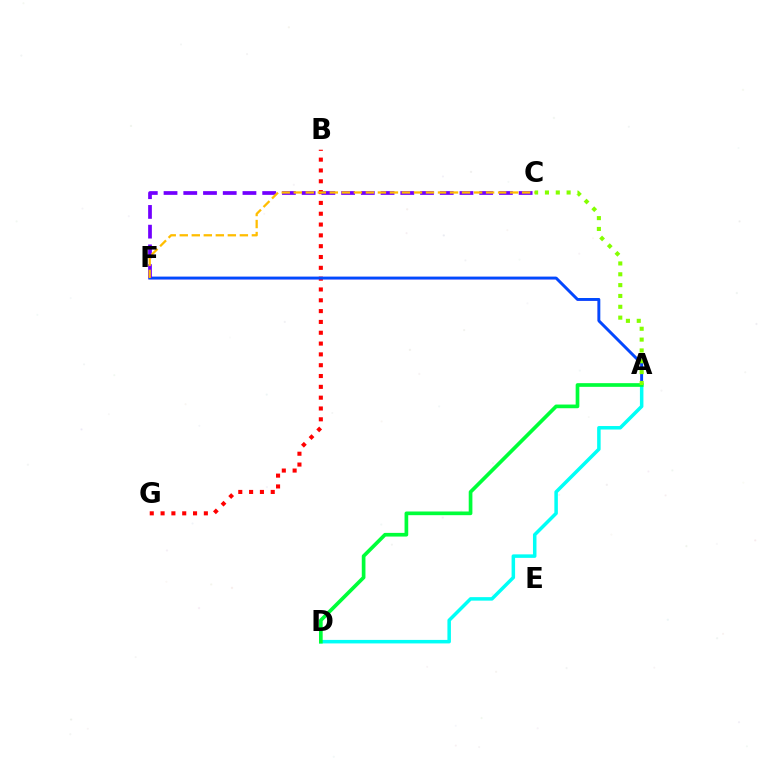{('B', 'G'): [{'color': '#ff0000', 'line_style': 'dotted', 'thickness': 2.94}], ('A', 'F'): [{'color': '#ff00cf', 'line_style': 'solid', 'thickness': 1.61}, {'color': '#004bff', 'line_style': 'solid', 'thickness': 2.06}], ('A', 'D'): [{'color': '#00fff6', 'line_style': 'solid', 'thickness': 2.53}, {'color': '#00ff39', 'line_style': 'solid', 'thickness': 2.65}], ('C', 'F'): [{'color': '#7200ff', 'line_style': 'dashed', 'thickness': 2.68}, {'color': '#ffbd00', 'line_style': 'dashed', 'thickness': 1.63}], ('A', 'C'): [{'color': '#84ff00', 'line_style': 'dotted', 'thickness': 2.94}]}